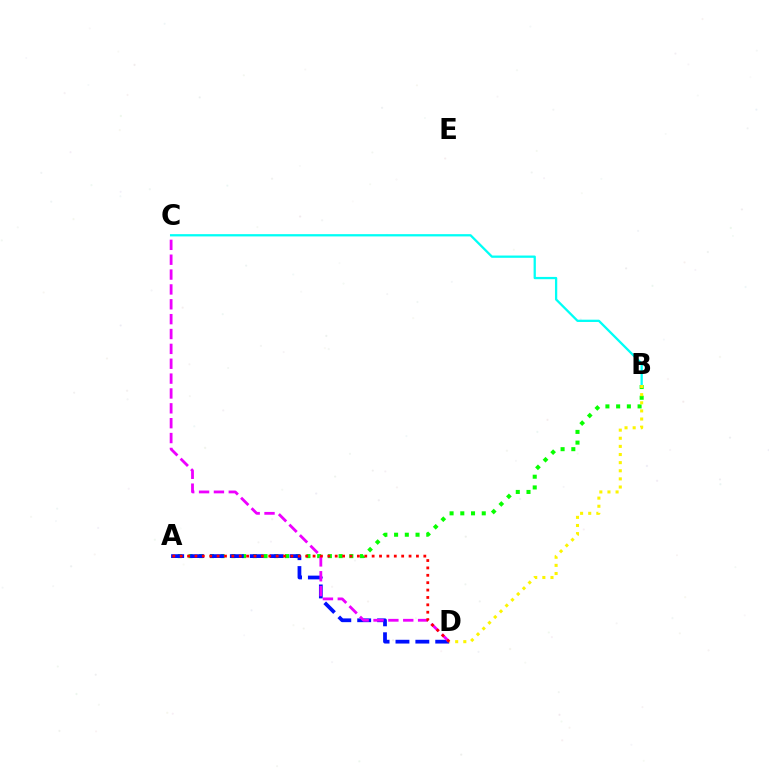{('B', 'C'): [{'color': '#00fff6', 'line_style': 'solid', 'thickness': 1.64}], ('A', 'B'): [{'color': '#08ff00', 'line_style': 'dotted', 'thickness': 2.91}], ('A', 'D'): [{'color': '#0010ff', 'line_style': 'dashed', 'thickness': 2.7}, {'color': '#ff0000', 'line_style': 'dotted', 'thickness': 2.01}], ('B', 'D'): [{'color': '#fcf500', 'line_style': 'dotted', 'thickness': 2.21}], ('C', 'D'): [{'color': '#ee00ff', 'line_style': 'dashed', 'thickness': 2.02}]}